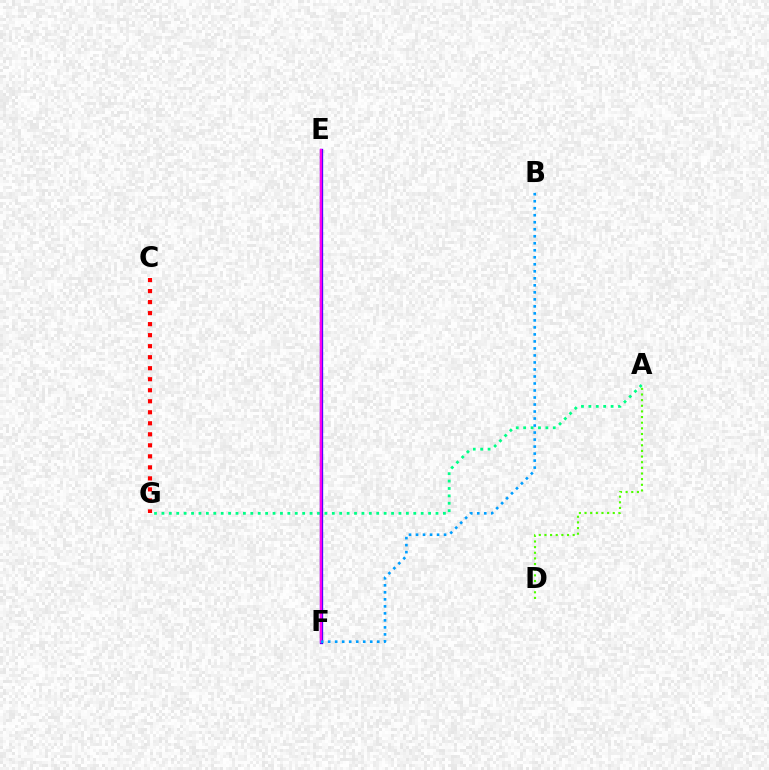{('A', 'D'): [{'color': '#4fff00', 'line_style': 'dotted', 'thickness': 1.53}], ('E', 'F'): [{'color': '#ffd500', 'line_style': 'dashed', 'thickness': 1.56}, {'color': '#3700ff', 'line_style': 'solid', 'thickness': 2.39}, {'color': '#ff00ed', 'line_style': 'solid', 'thickness': 1.67}], ('A', 'G'): [{'color': '#00ff86', 'line_style': 'dotted', 'thickness': 2.01}], ('C', 'G'): [{'color': '#ff0000', 'line_style': 'dotted', 'thickness': 2.99}], ('B', 'F'): [{'color': '#009eff', 'line_style': 'dotted', 'thickness': 1.9}]}